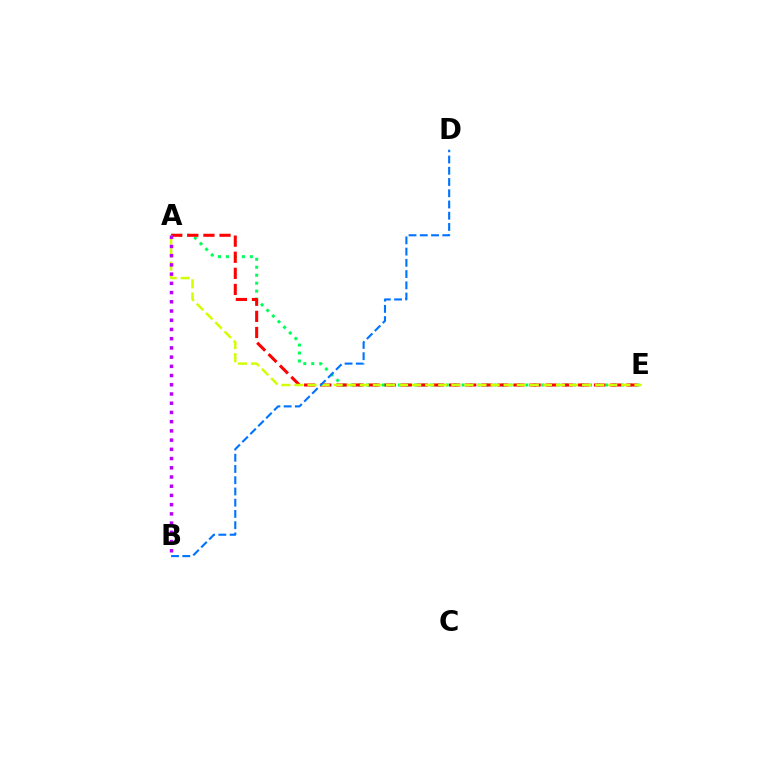{('A', 'E'): [{'color': '#00ff5c', 'line_style': 'dotted', 'thickness': 2.16}, {'color': '#ff0000', 'line_style': 'dashed', 'thickness': 2.19}, {'color': '#d1ff00', 'line_style': 'dashed', 'thickness': 1.78}], ('A', 'B'): [{'color': '#b900ff', 'line_style': 'dotted', 'thickness': 2.51}], ('B', 'D'): [{'color': '#0074ff', 'line_style': 'dashed', 'thickness': 1.53}]}